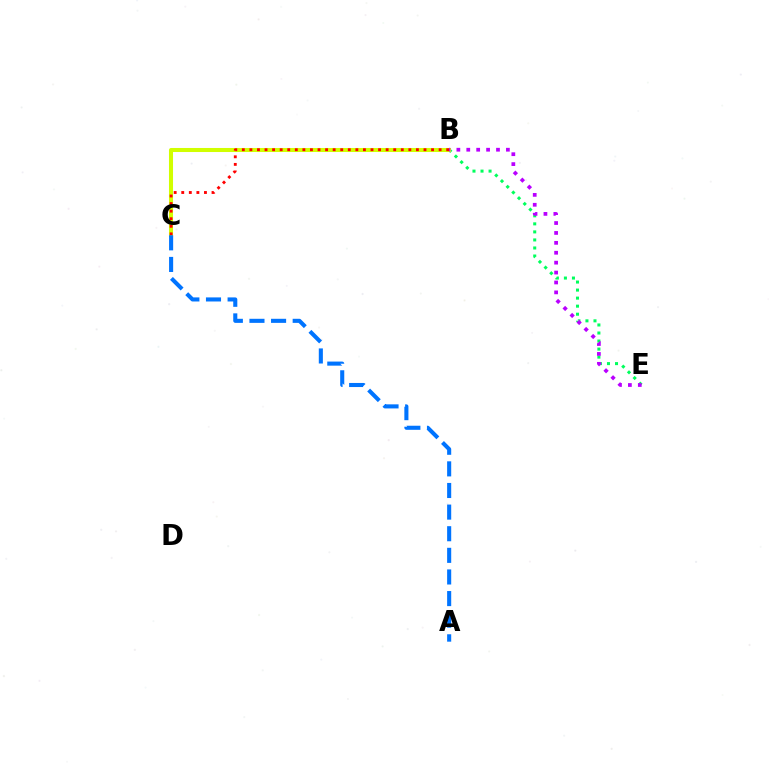{('B', 'E'): [{'color': '#00ff5c', 'line_style': 'dotted', 'thickness': 2.18}, {'color': '#b900ff', 'line_style': 'dotted', 'thickness': 2.69}], ('B', 'C'): [{'color': '#d1ff00', 'line_style': 'solid', 'thickness': 2.91}, {'color': '#ff0000', 'line_style': 'dotted', 'thickness': 2.06}], ('A', 'C'): [{'color': '#0074ff', 'line_style': 'dashed', 'thickness': 2.94}]}